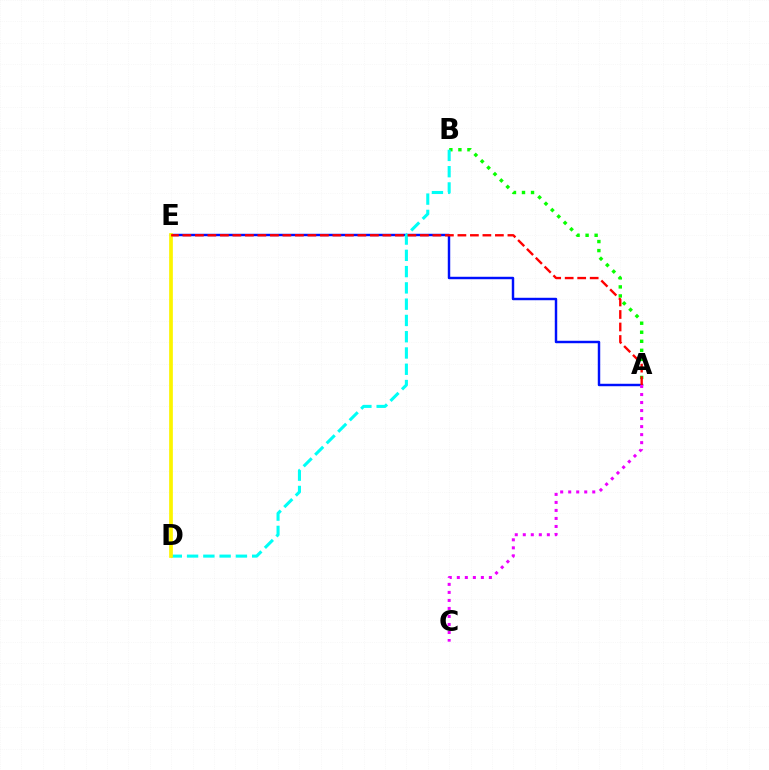{('A', 'B'): [{'color': '#08ff00', 'line_style': 'dotted', 'thickness': 2.45}], ('A', 'E'): [{'color': '#0010ff', 'line_style': 'solid', 'thickness': 1.76}, {'color': '#ff0000', 'line_style': 'dashed', 'thickness': 1.7}], ('B', 'D'): [{'color': '#00fff6', 'line_style': 'dashed', 'thickness': 2.21}], ('D', 'E'): [{'color': '#fcf500', 'line_style': 'solid', 'thickness': 2.66}], ('A', 'C'): [{'color': '#ee00ff', 'line_style': 'dotted', 'thickness': 2.18}]}